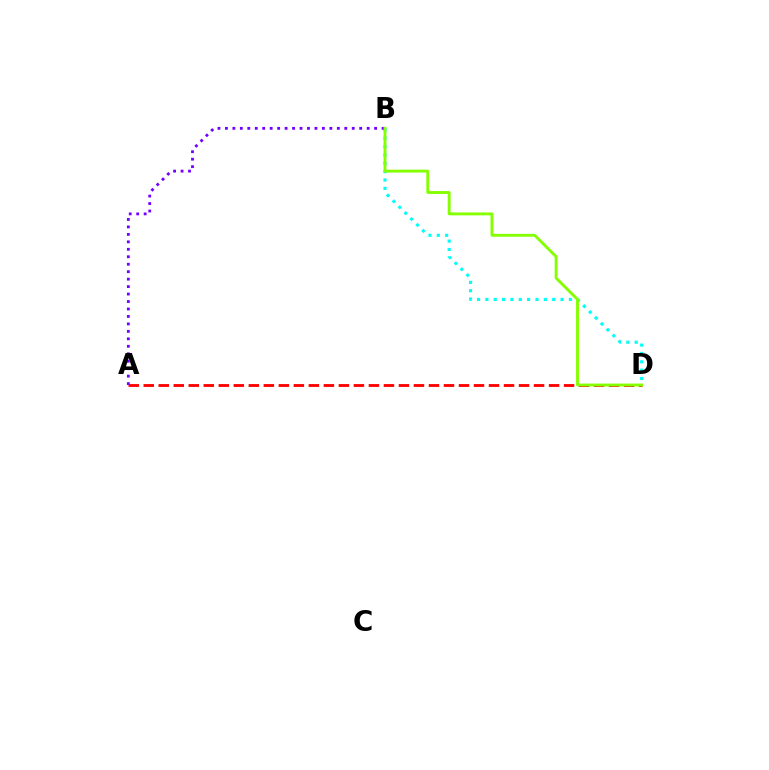{('B', 'D'): [{'color': '#00fff6', 'line_style': 'dotted', 'thickness': 2.27}, {'color': '#84ff00', 'line_style': 'solid', 'thickness': 2.08}], ('A', 'D'): [{'color': '#ff0000', 'line_style': 'dashed', 'thickness': 2.04}], ('A', 'B'): [{'color': '#7200ff', 'line_style': 'dotted', 'thickness': 2.03}]}